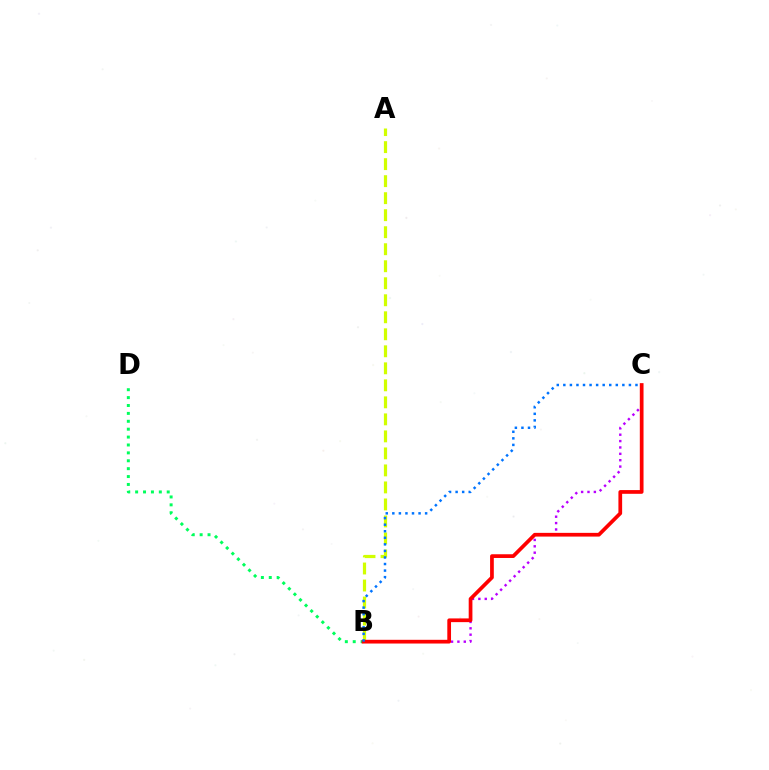{('A', 'B'): [{'color': '#d1ff00', 'line_style': 'dashed', 'thickness': 2.31}], ('B', 'D'): [{'color': '#00ff5c', 'line_style': 'dotted', 'thickness': 2.15}], ('B', 'C'): [{'color': '#b900ff', 'line_style': 'dotted', 'thickness': 1.73}, {'color': '#ff0000', 'line_style': 'solid', 'thickness': 2.68}, {'color': '#0074ff', 'line_style': 'dotted', 'thickness': 1.78}]}